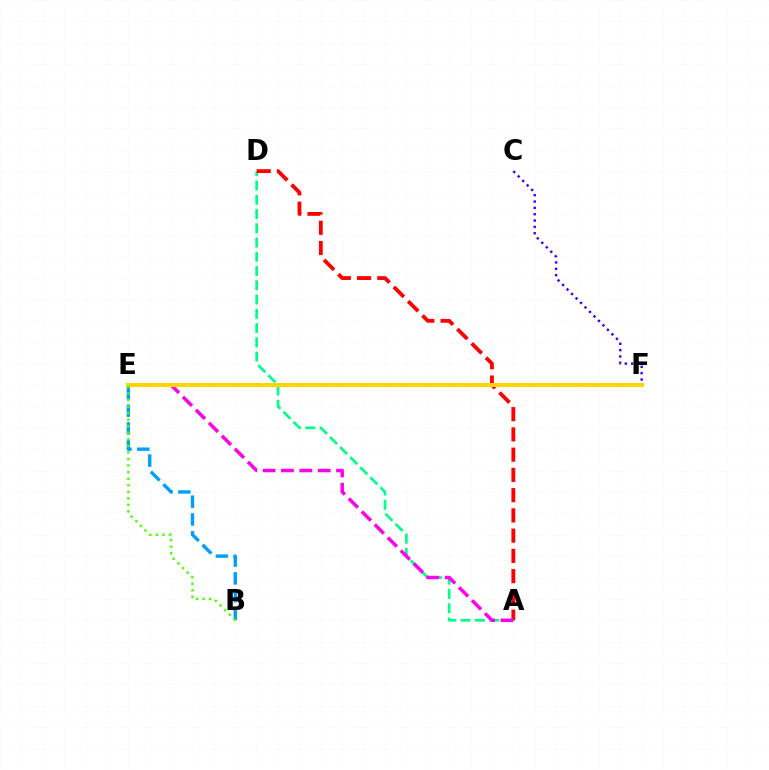{('B', 'E'): [{'color': '#009eff', 'line_style': 'dashed', 'thickness': 2.42}, {'color': '#4fff00', 'line_style': 'dotted', 'thickness': 1.78}], ('C', 'F'): [{'color': '#3700ff', 'line_style': 'dotted', 'thickness': 1.72}], ('A', 'D'): [{'color': '#00ff86', 'line_style': 'dashed', 'thickness': 1.94}, {'color': '#ff0000', 'line_style': 'dashed', 'thickness': 2.75}], ('A', 'E'): [{'color': '#ff00ed', 'line_style': 'dashed', 'thickness': 2.5}], ('E', 'F'): [{'color': '#ffd500', 'line_style': 'solid', 'thickness': 2.88}]}